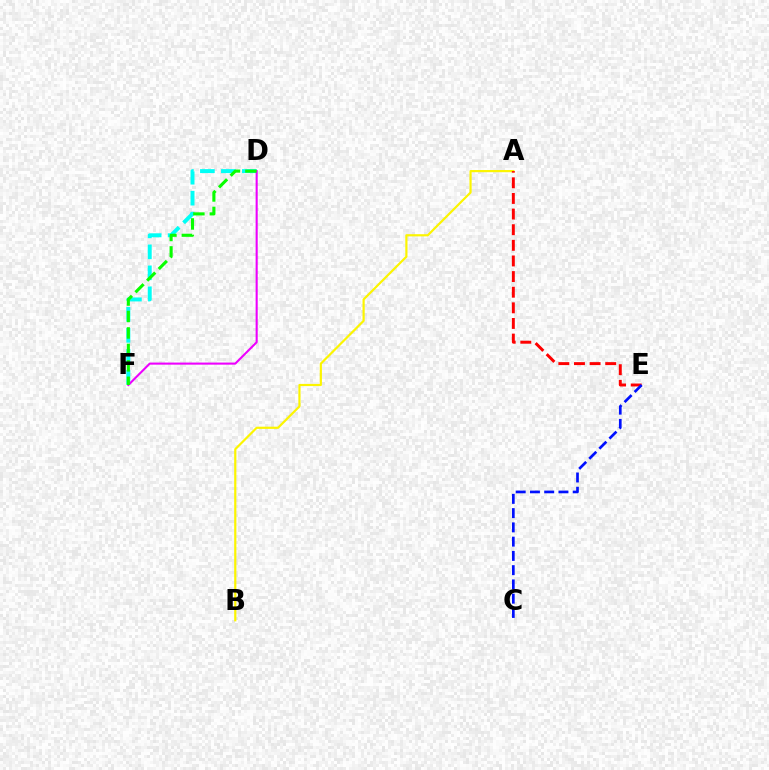{('A', 'B'): [{'color': '#fcf500', 'line_style': 'solid', 'thickness': 1.58}], ('D', 'F'): [{'color': '#00fff6', 'line_style': 'dashed', 'thickness': 2.85}, {'color': '#ee00ff', 'line_style': 'solid', 'thickness': 1.51}, {'color': '#08ff00', 'line_style': 'dashed', 'thickness': 2.24}], ('A', 'E'): [{'color': '#ff0000', 'line_style': 'dashed', 'thickness': 2.12}], ('C', 'E'): [{'color': '#0010ff', 'line_style': 'dashed', 'thickness': 1.94}]}